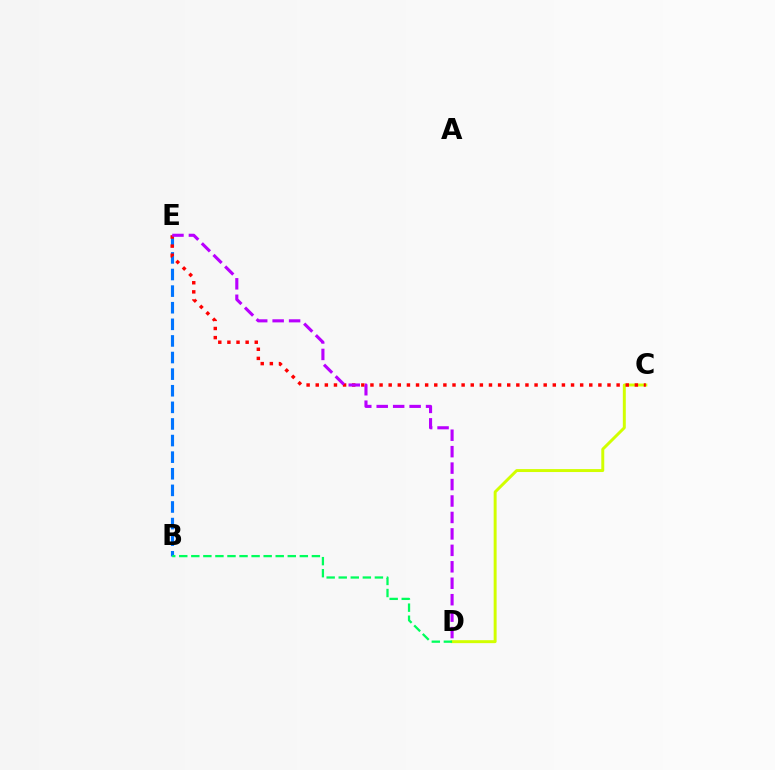{('B', 'E'): [{'color': '#0074ff', 'line_style': 'dashed', 'thickness': 2.26}], ('C', 'D'): [{'color': '#d1ff00', 'line_style': 'solid', 'thickness': 2.12}], ('B', 'D'): [{'color': '#00ff5c', 'line_style': 'dashed', 'thickness': 1.64}], ('C', 'E'): [{'color': '#ff0000', 'line_style': 'dotted', 'thickness': 2.48}], ('D', 'E'): [{'color': '#b900ff', 'line_style': 'dashed', 'thickness': 2.23}]}